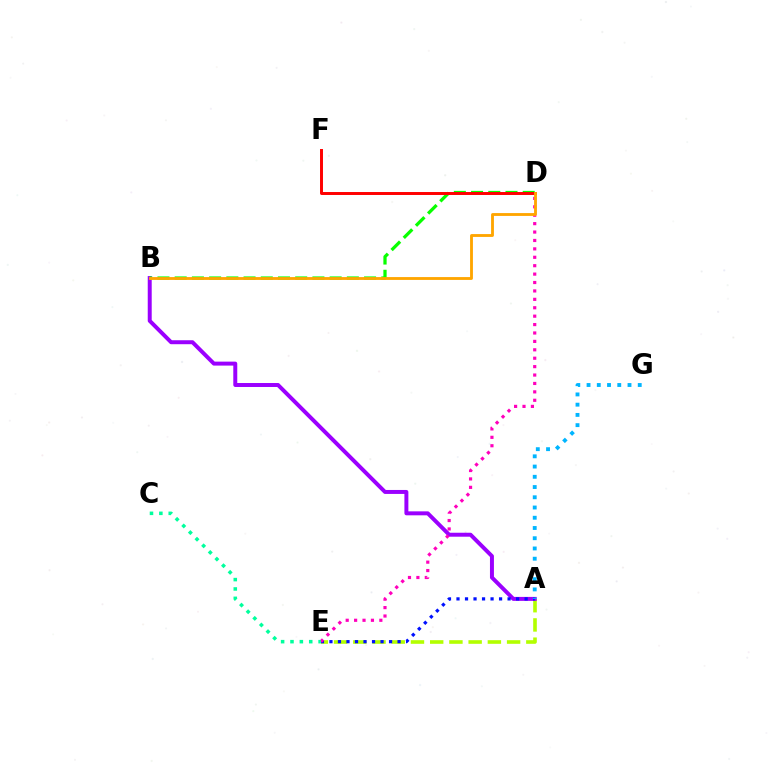{('A', 'E'): [{'color': '#b3ff00', 'line_style': 'dashed', 'thickness': 2.61}, {'color': '#0010ff', 'line_style': 'dotted', 'thickness': 2.31}], ('A', 'B'): [{'color': '#9b00ff', 'line_style': 'solid', 'thickness': 2.86}], ('B', 'D'): [{'color': '#08ff00', 'line_style': 'dashed', 'thickness': 2.34}, {'color': '#ffa500', 'line_style': 'solid', 'thickness': 2.05}], ('D', 'F'): [{'color': '#ff0000', 'line_style': 'solid', 'thickness': 2.13}], ('D', 'E'): [{'color': '#ff00bd', 'line_style': 'dotted', 'thickness': 2.29}], ('A', 'G'): [{'color': '#00b5ff', 'line_style': 'dotted', 'thickness': 2.78}], ('C', 'E'): [{'color': '#00ff9d', 'line_style': 'dotted', 'thickness': 2.55}]}